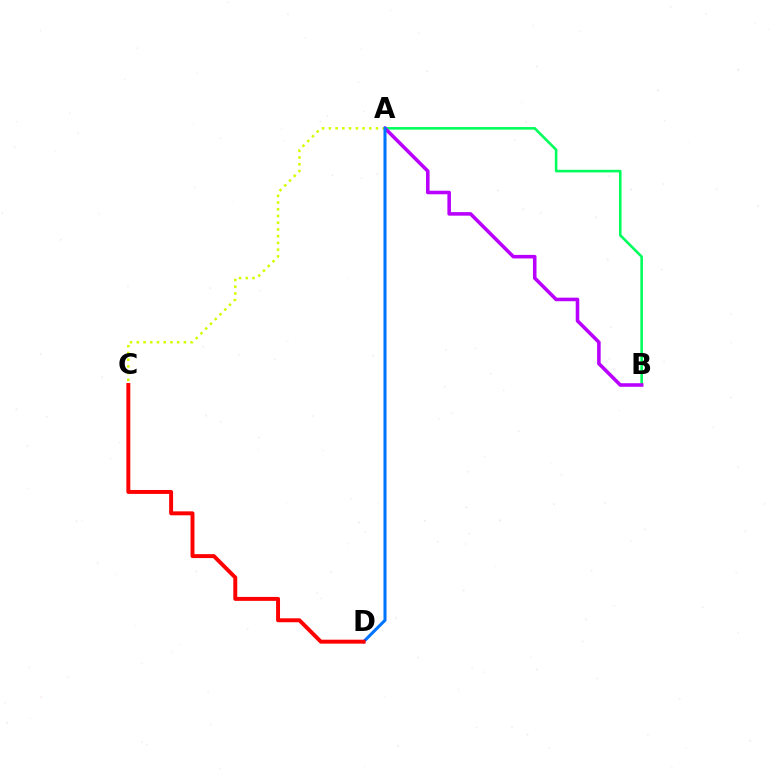{('A', 'B'): [{'color': '#00ff5c', 'line_style': 'solid', 'thickness': 1.86}, {'color': '#b900ff', 'line_style': 'solid', 'thickness': 2.56}], ('A', 'C'): [{'color': '#d1ff00', 'line_style': 'dotted', 'thickness': 1.83}], ('A', 'D'): [{'color': '#0074ff', 'line_style': 'solid', 'thickness': 2.19}], ('C', 'D'): [{'color': '#ff0000', 'line_style': 'solid', 'thickness': 2.83}]}